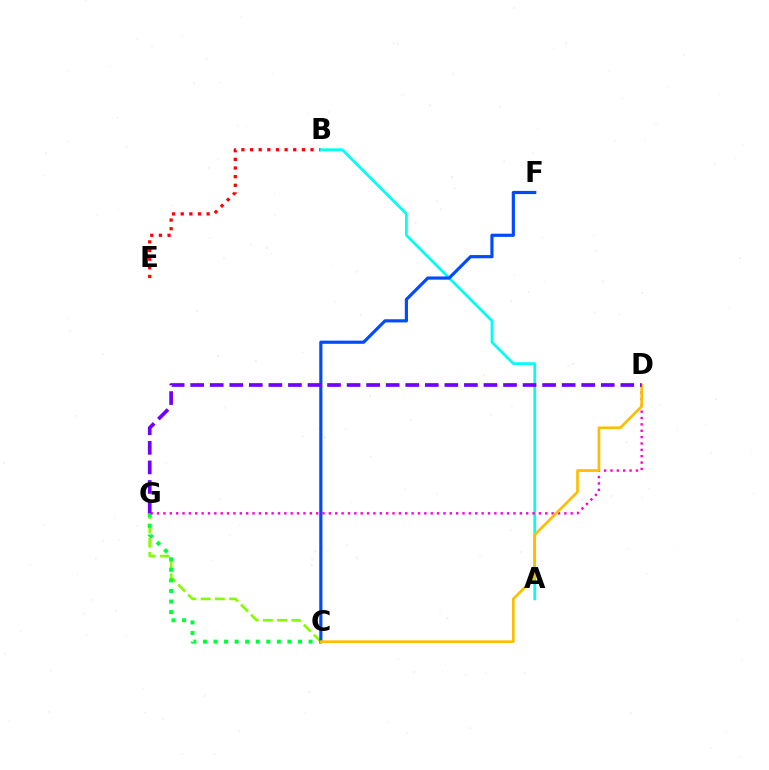{('B', 'E'): [{'color': '#ff0000', 'line_style': 'dotted', 'thickness': 2.35}], ('C', 'G'): [{'color': '#84ff00', 'line_style': 'dashed', 'thickness': 1.93}, {'color': '#00ff39', 'line_style': 'dotted', 'thickness': 2.87}], ('A', 'B'): [{'color': '#00fff6', 'line_style': 'solid', 'thickness': 1.97}], ('C', 'F'): [{'color': '#004bff', 'line_style': 'solid', 'thickness': 2.28}], ('D', 'G'): [{'color': '#ff00cf', 'line_style': 'dotted', 'thickness': 1.73}, {'color': '#7200ff', 'line_style': 'dashed', 'thickness': 2.66}], ('C', 'D'): [{'color': '#ffbd00', 'line_style': 'solid', 'thickness': 1.92}]}